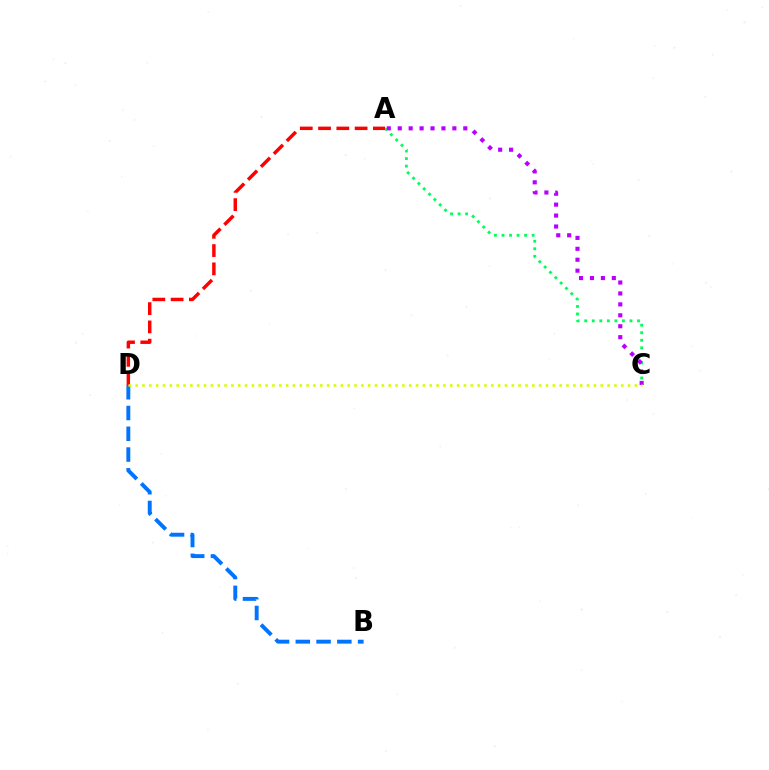{('A', 'C'): [{'color': '#00ff5c', 'line_style': 'dotted', 'thickness': 2.05}, {'color': '#b900ff', 'line_style': 'dotted', 'thickness': 2.97}], ('A', 'D'): [{'color': '#ff0000', 'line_style': 'dashed', 'thickness': 2.48}], ('B', 'D'): [{'color': '#0074ff', 'line_style': 'dashed', 'thickness': 2.82}], ('C', 'D'): [{'color': '#d1ff00', 'line_style': 'dotted', 'thickness': 1.86}]}